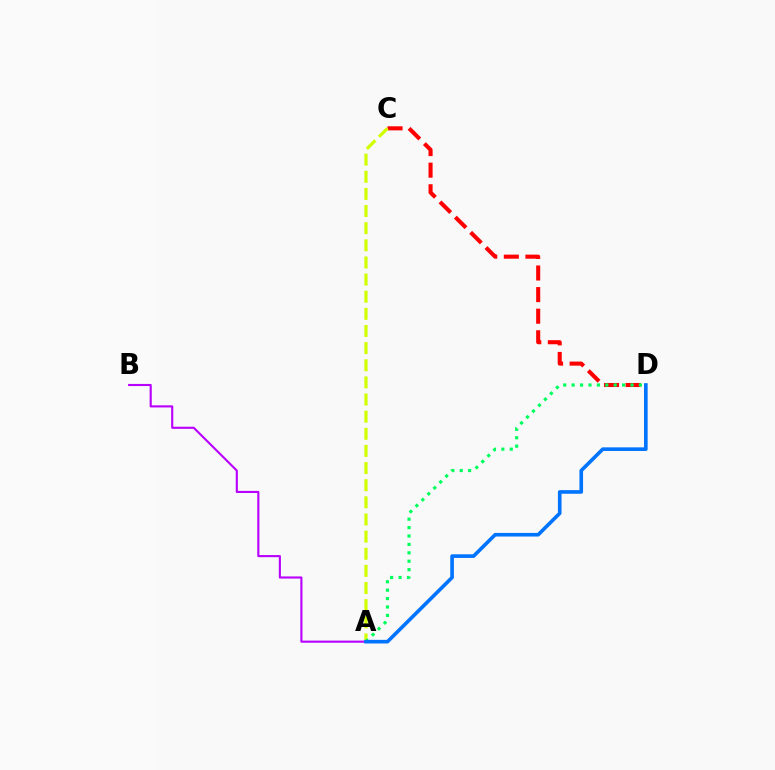{('C', 'D'): [{'color': '#ff0000', 'line_style': 'dashed', 'thickness': 2.93}], ('A', 'B'): [{'color': '#b900ff', 'line_style': 'solid', 'thickness': 1.53}], ('A', 'C'): [{'color': '#d1ff00', 'line_style': 'dashed', 'thickness': 2.33}], ('A', 'D'): [{'color': '#00ff5c', 'line_style': 'dotted', 'thickness': 2.28}, {'color': '#0074ff', 'line_style': 'solid', 'thickness': 2.61}]}